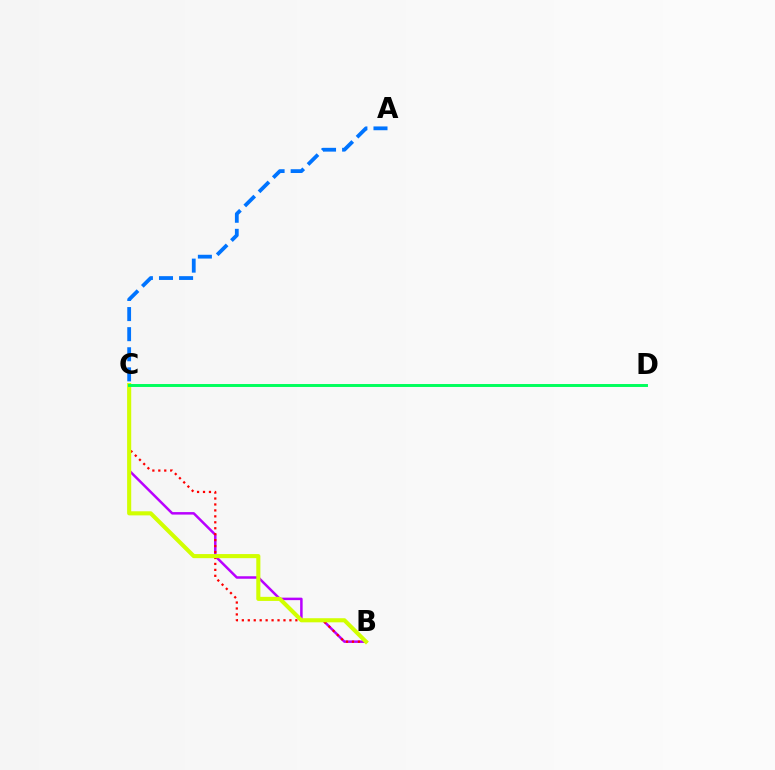{('B', 'C'): [{'color': '#b900ff', 'line_style': 'solid', 'thickness': 1.8}, {'color': '#ff0000', 'line_style': 'dotted', 'thickness': 1.62}, {'color': '#d1ff00', 'line_style': 'solid', 'thickness': 2.95}], ('A', 'C'): [{'color': '#0074ff', 'line_style': 'dashed', 'thickness': 2.73}], ('C', 'D'): [{'color': '#00ff5c', 'line_style': 'solid', 'thickness': 2.12}]}